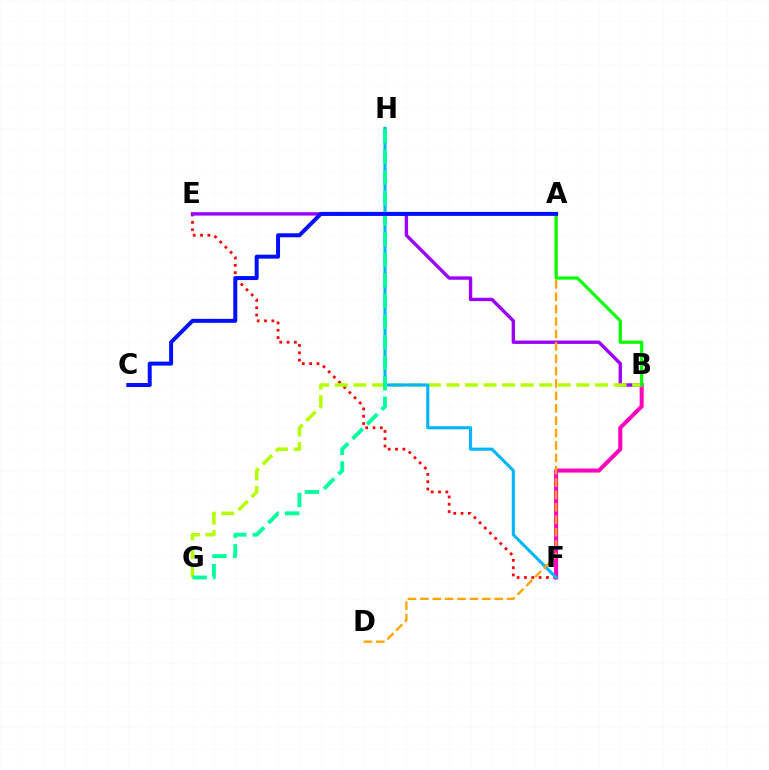{('E', 'F'): [{'color': '#ff0000', 'line_style': 'dotted', 'thickness': 1.99}], ('B', 'E'): [{'color': '#9b00ff', 'line_style': 'solid', 'thickness': 2.44}], ('B', 'F'): [{'color': '#ff00bd', 'line_style': 'solid', 'thickness': 2.91}], ('B', 'G'): [{'color': '#b3ff00', 'line_style': 'dashed', 'thickness': 2.52}], ('F', 'H'): [{'color': '#00b5ff', 'line_style': 'solid', 'thickness': 2.24}], ('G', 'H'): [{'color': '#00ff9d', 'line_style': 'dashed', 'thickness': 2.8}], ('A', 'D'): [{'color': '#ffa500', 'line_style': 'dashed', 'thickness': 1.68}], ('A', 'B'): [{'color': '#08ff00', 'line_style': 'solid', 'thickness': 2.31}], ('A', 'C'): [{'color': '#0010ff', 'line_style': 'solid', 'thickness': 2.87}]}